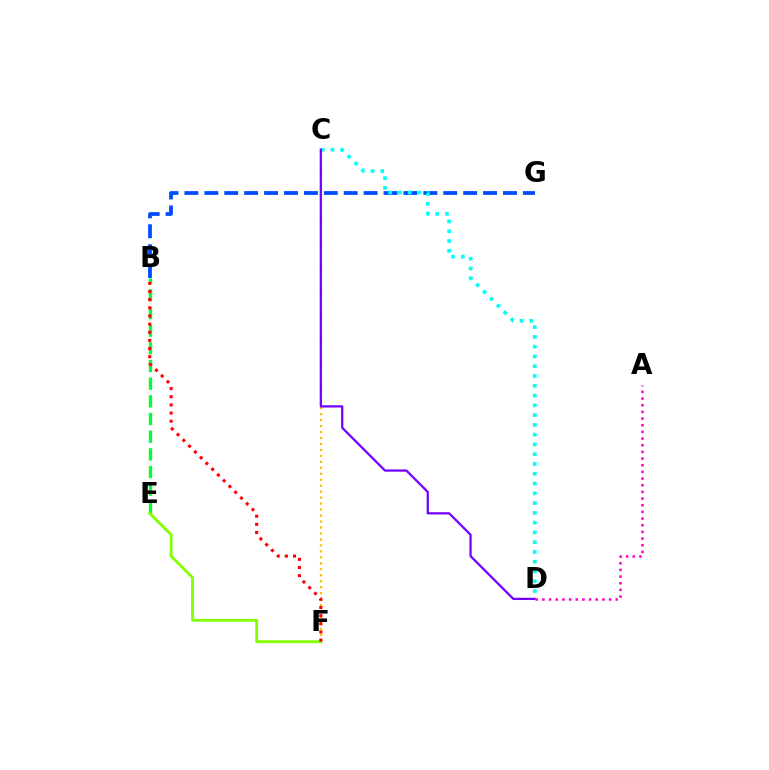{('B', 'G'): [{'color': '#004bff', 'line_style': 'dashed', 'thickness': 2.7}], ('C', 'D'): [{'color': '#00fff6', 'line_style': 'dotted', 'thickness': 2.66}, {'color': '#7200ff', 'line_style': 'solid', 'thickness': 1.61}], ('C', 'F'): [{'color': '#ffbd00', 'line_style': 'dotted', 'thickness': 1.62}], ('B', 'E'): [{'color': '#00ff39', 'line_style': 'dashed', 'thickness': 2.4}], ('A', 'D'): [{'color': '#ff00cf', 'line_style': 'dotted', 'thickness': 1.81}], ('E', 'F'): [{'color': '#84ff00', 'line_style': 'solid', 'thickness': 2.05}], ('B', 'F'): [{'color': '#ff0000', 'line_style': 'dotted', 'thickness': 2.21}]}